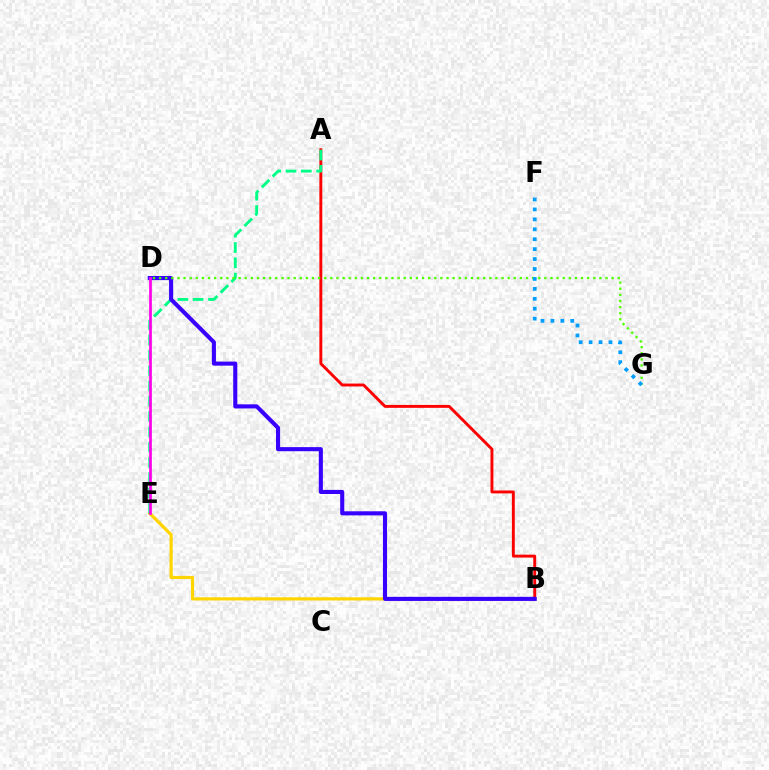{('A', 'B'): [{'color': '#ff0000', 'line_style': 'solid', 'thickness': 2.09}], ('B', 'E'): [{'color': '#ffd500', 'line_style': 'solid', 'thickness': 2.3}], ('A', 'E'): [{'color': '#00ff86', 'line_style': 'dashed', 'thickness': 2.08}], ('B', 'D'): [{'color': '#3700ff', 'line_style': 'solid', 'thickness': 2.95}], ('D', 'E'): [{'color': '#ff00ed', 'line_style': 'solid', 'thickness': 1.95}], ('D', 'G'): [{'color': '#4fff00', 'line_style': 'dotted', 'thickness': 1.66}], ('F', 'G'): [{'color': '#009eff', 'line_style': 'dotted', 'thickness': 2.7}]}